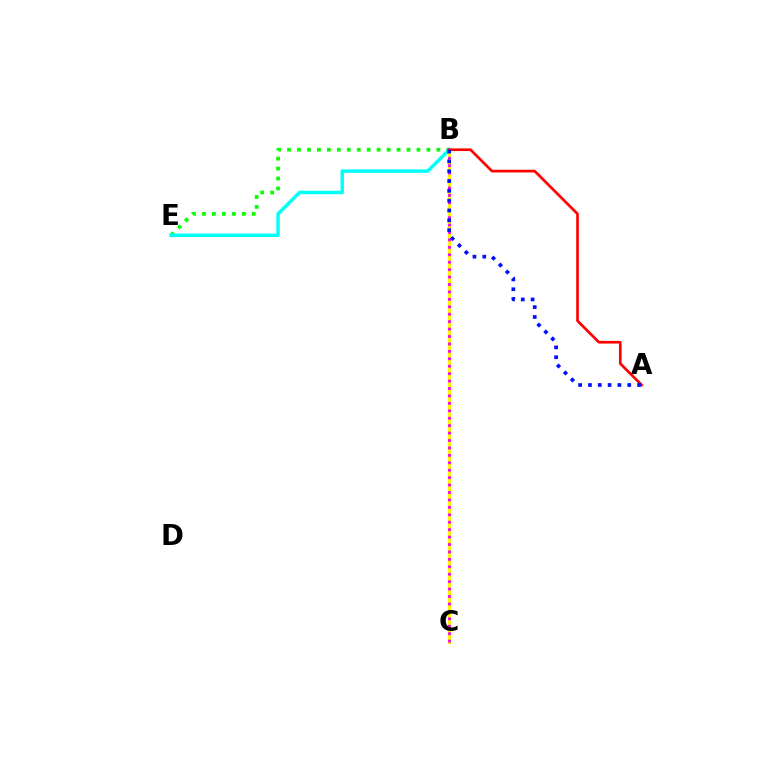{('B', 'C'): [{'color': '#fcf500', 'line_style': 'solid', 'thickness': 2.35}, {'color': '#ee00ff', 'line_style': 'dotted', 'thickness': 2.02}], ('B', 'E'): [{'color': '#08ff00', 'line_style': 'dotted', 'thickness': 2.7}, {'color': '#00fff6', 'line_style': 'solid', 'thickness': 2.49}], ('A', 'B'): [{'color': '#ff0000', 'line_style': 'solid', 'thickness': 1.92}, {'color': '#0010ff', 'line_style': 'dotted', 'thickness': 2.67}]}